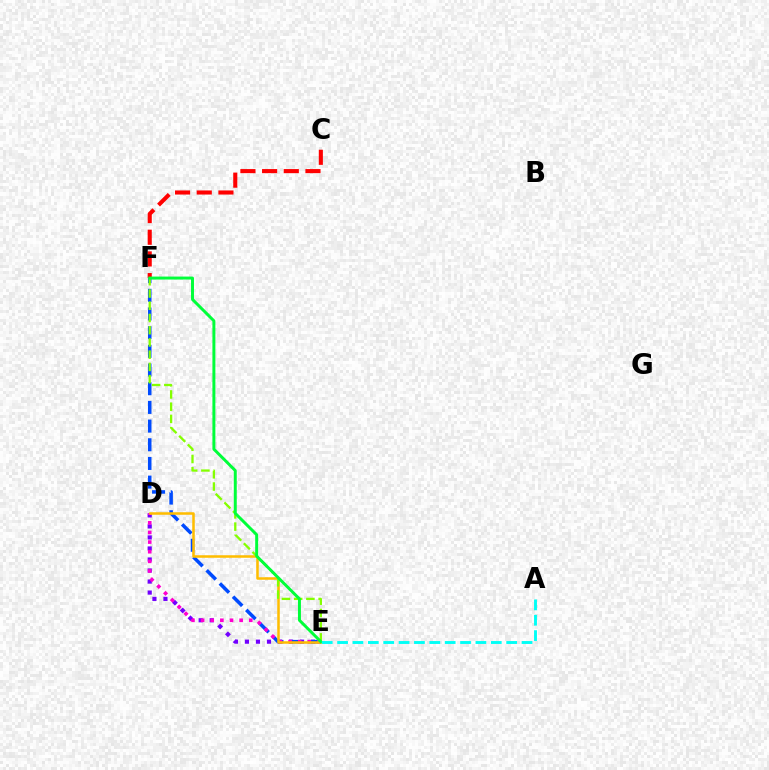{('D', 'E'): [{'color': '#7200ff', 'line_style': 'dotted', 'thickness': 2.99}, {'color': '#ff00cf', 'line_style': 'dotted', 'thickness': 2.62}, {'color': '#ffbd00', 'line_style': 'solid', 'thickness': 1.82}], ('E', 'F'): [{'color': '#004bff', 'line_style': 'dashed', 'thickness': 2.54}, {'color': '#84ff00', 'line_style': 'dashed', 'thickness': 1.66}, {'color': '#00ff39', 'line_style': 'solid', 'thickness': 2.13}], ('C', 'F'): [{'color': '#ff0000', 'line_style': 'dashed', 'thickness': 2.95}], ('A', 'E'): [{'color': '#00fff6', 'line_style': 'dashed', 'thickness': 2.09}]}